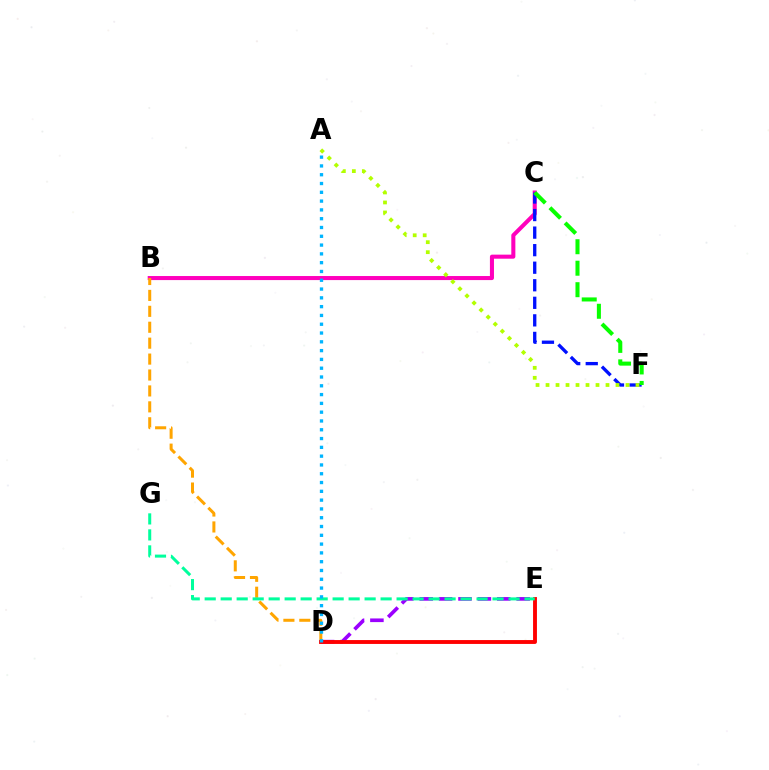{('B', 'C'): [{'color': '#ff00bd', 'line_style': 'solid', 'thickness': 2.92}], ('C', 'F'): [{'color': '#0010ff', 'line_style': 'dashed', 'thickness': 2.38}, {'color': '#08ff00', 'line_style': 'dashed', 'thickness': 2.92}], ('D', 'E'): [{'color': '#9b00ff', 'line_style': 'dashed', 'thickness': 2.63}, {'color': '#ff0000', 'line_style': 'solid', 'thickness': 2.79}], ('B', 'D'): [{'color': '#ffa500', 'line_style': 'dashed', 'thickness': 2.16}], ('A', 'F'): [{'color': '#b3ff00', 'line_style': 'dotted', 'thickness': 2.72}], ('E', 'G'): [{'color': '#00ff9d', 'line_style': 'dashed', 'thickness': 2.17}], ('A', 'D'): [{'color': '#00b5ff', 'line_style': 'dotted', 'thickness': 2.39}]}